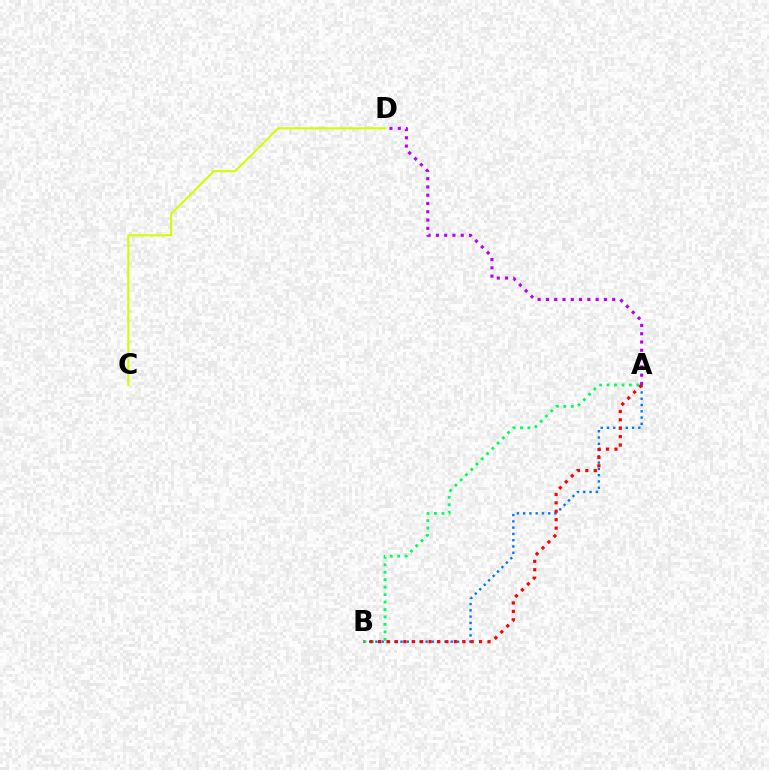{('C', 'D'): [{'color': '#d1ff00', 'line_style': 'solid', 'thickness': 1.51}], ('A', 'B'): [{'color': '#0074ff', 'line_style': 'dotted', 'thickness': 1.7}, {'color': '#00ff5c', 'line_style': 'dotted', 'thickness': 2.02}, {'color': '#ff0000', 'line_style': 'dotted', 'thickness': 2.29}], ('A', 'D'): [{'color': '#b900ff', 'line_style': 'dotted', 'thickness': 2.25}]}